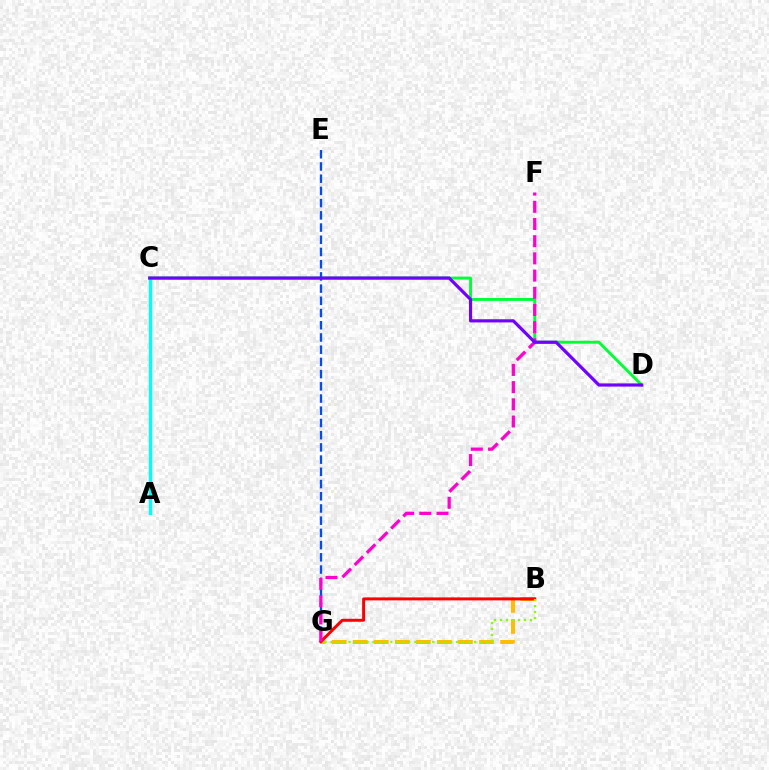{('B', 'G'): [{'color': '#ffbd00', 'line_style': 'dashed', 'thickness': 2.86}, {'color': '#ff0000', 'line_style': 'solid', 'thickness': 2.14}, {'color': '#84ff00', 'line_style': 'dotted', 'thickness': 1.63}], ('C', 'D'): [{'color': '#00ff39', 'line_style': 'solid', 'thickness': 2.09}, {'color': '#7200ff', 'line_style': 'solid', 'thickness': 2.29}], ('E', 'G'): [{'color': '#004bff', 'line_style': 'dashed', 'thickness': 1.66}], ('A', 'C'): [{'color': '#00fff6', 'line_style': 'solid', 'thickness': 2.38}], ('F', 'G'): [{'color': '#ff00cf', 'line_style': 'dashed', 'thickness': 2.34}]}